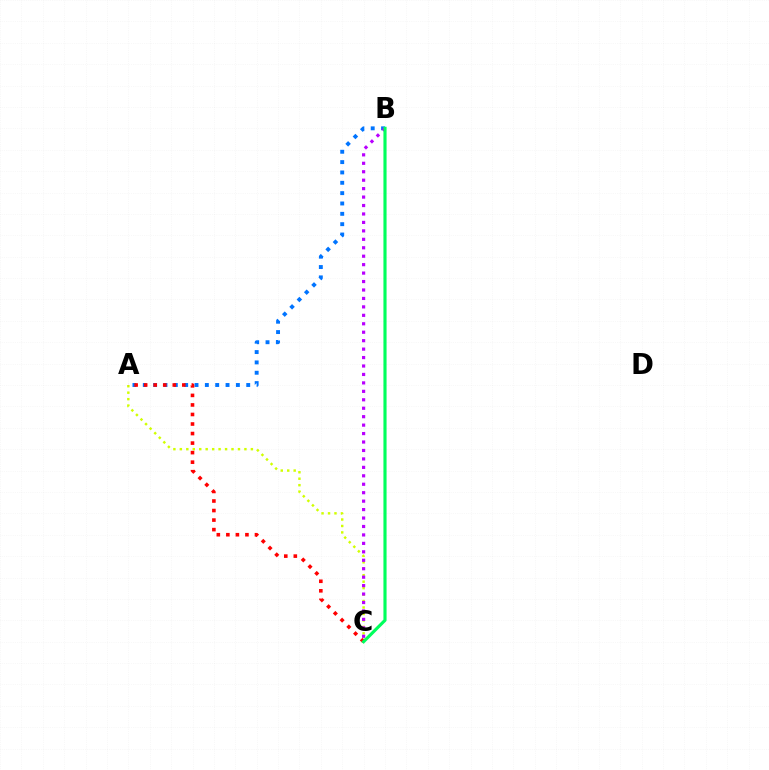{('A', 'C'): [{'color': '#d1ff00', 'line_style': 'dotted', 'thickness': 1.75}, {'color': '#ff0000', 'line_style': 'dotted', 'thickness': 2.59}], ('A', 'B'): [{'color': '#0074ff', 'line_style': 'dotted', 'thickness': 2.81}], ('B', 'C'): [{'color': '#b900ff', 'line_style': 'dotted', 'thickness': 2.29}, {'color': '#00ff5c', 'line_style': 'solid', 'thickness': 2.26}]}